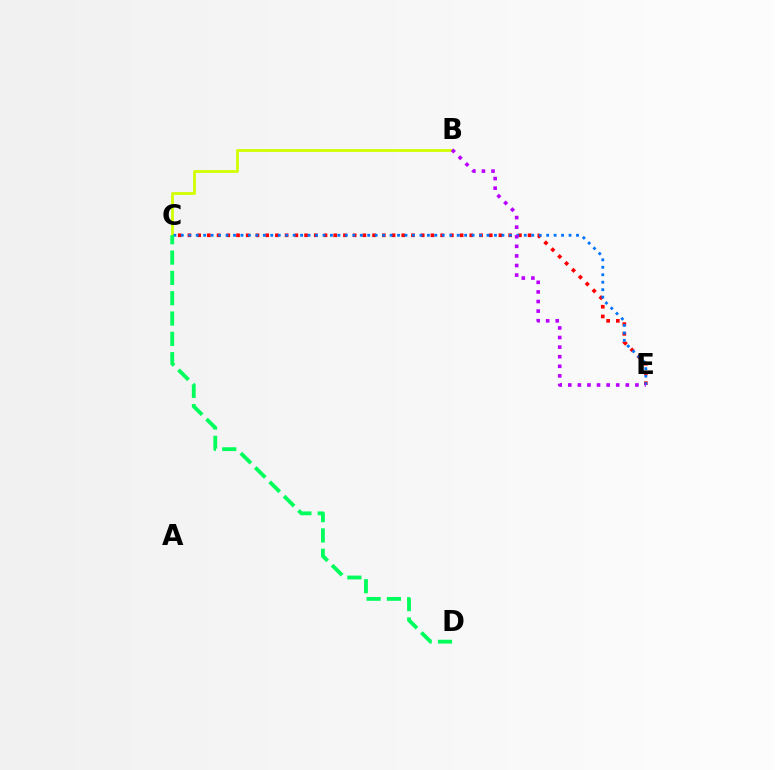{('B', 'C'): [{'color': '#d1ff00', 'line_style': 'solid', 'thickness': 2.0}], ('C', 'E'): [{'color': '#ff0000', 'line_style': 'dotted', 'thickness': 2.64}, {'color': '#0074ff', 'line_style': 'dotted', 'thickness': 2.03}], ('C', 'D'): [{'color': '#00ff5c', 'line_style': 'dashed', 'thickness': 2.76}], ('B', 'E'): [{'color': '#b900ff', 'line_style': 'dotted', 'thickness': 2.61}]}